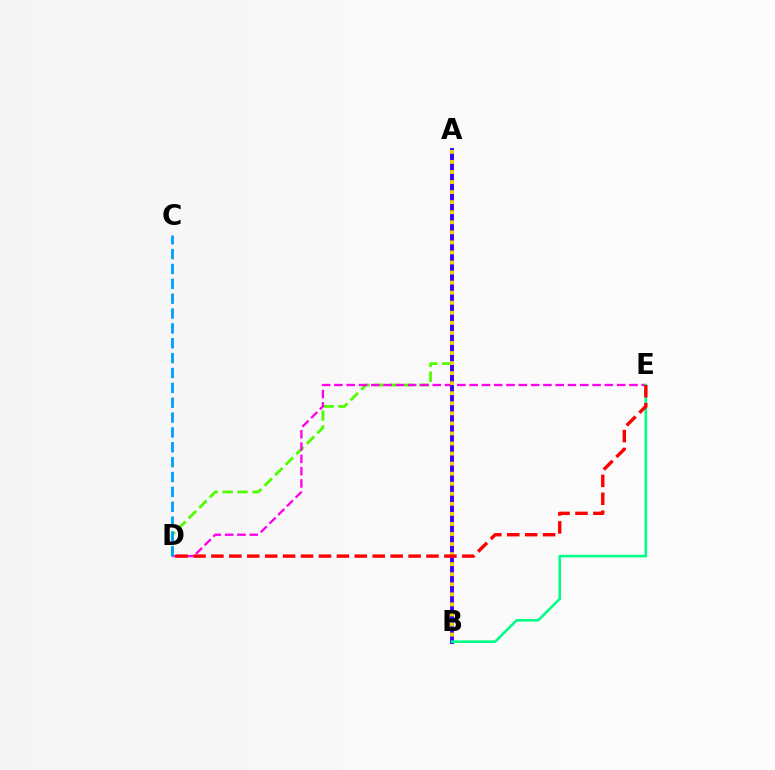{('A', 'D'): [{'color': '#4fff00', 'line_style': 'dashed', 'thickness': 2.02}], ('D', 'E'): [{'color': '#ff00ed', 'line_style': 'dashed', 'thickness': 1.67}, {'color': '#ff0000', 'line_style': 'dashed', 'thickness': 2.43}], ('A', 'B'): [{'color': '#3700ff', 'line_style': 'solid', 'thickness': 2.79}, {'color': '#ffd500', 'line_style': 'dotted', 'thickness': 2.73}], ('B', 'E'): [{'color': '#00ff86', 'line_style': 'solid', 'thickness': 1.86}], ('C', 'D'): [{'color': '#009eff', 'line_style': 'dashed', 'thickness': 2.02}]}